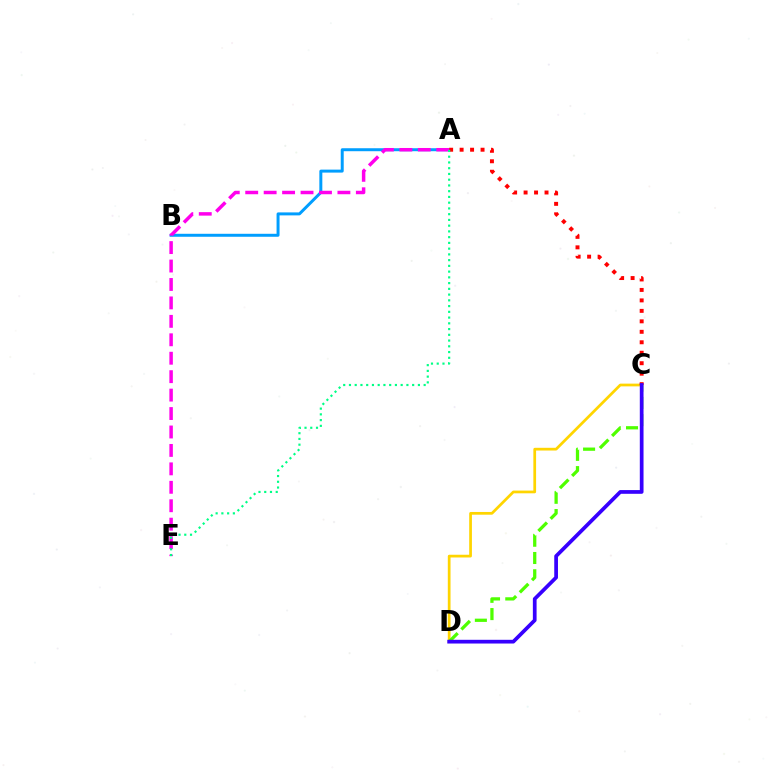{('C', 'D'): [{'color': '#ffd500', 'line_style': 'solid', 'thickness': 1.97}, {'color': '#4fff00', 'line_style': 'dashed', 'thickness': 2.35}, {'color': '#3700ff', 'line_style': 'solid', 'thickness': 2.68}], ('A', 'B'): [{'color': '#009eff', 'line_style': 'solid', 'thickness': 2.14}], ('A', 'C'): [{'color': '#ff0000', 'line_style': 'dotted', 'thickness': 2.84}], ('A', 'E'): [{'color': '#ff00ed', 'line_style': 'dashed', 'thickness': 2.5}, {'color': '#00ff86', 'line_style': 'dotted', 'thickness': 1.56}]}